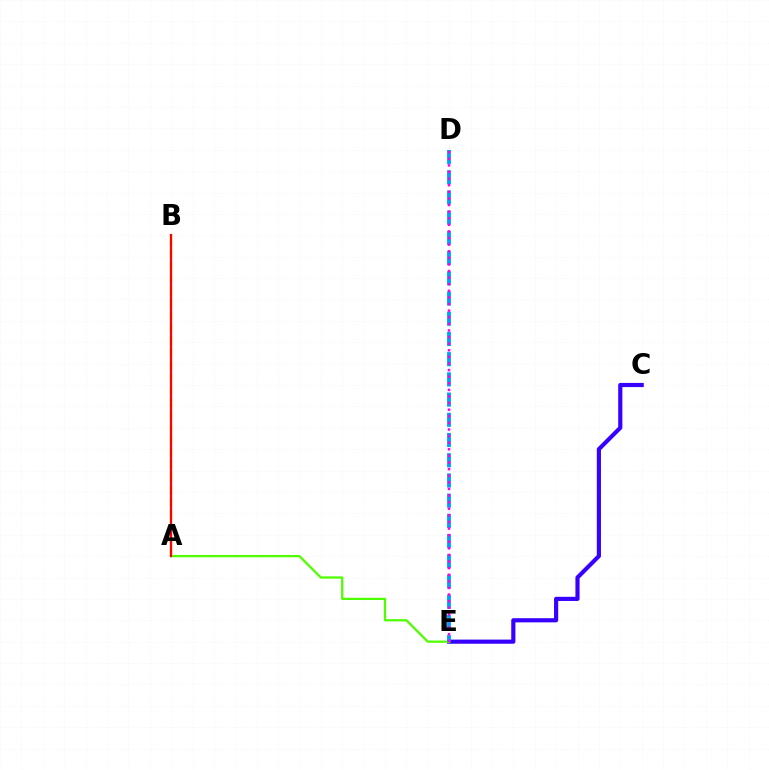{('C', 'E'): [{'color': '#3700ff', 'line_style': 'solid', 'thickness': 2.99}], ('A', 'B'): [{'color': '#00ff86', 'line_style': 'dotted', 'thickness': 1.53}, {'color': '#ffd500', 'line_style': 'dashed', 'thickness': 1.69}, {'color': '#ff0000', 'line_style': 'solid', 'thickness': 1.63}], ('A', 'E'): [{'color': '#4fff00', 'line_style': 'solid', 'thickness': 1.63}], ('D', 'E'): [{'color': '#009eff', 'line_style': 'dashed', 'thickness': 2.75}, {'color': '#ff00ed', 'line_style': 'dotted', 'thickness': 1.79}]}